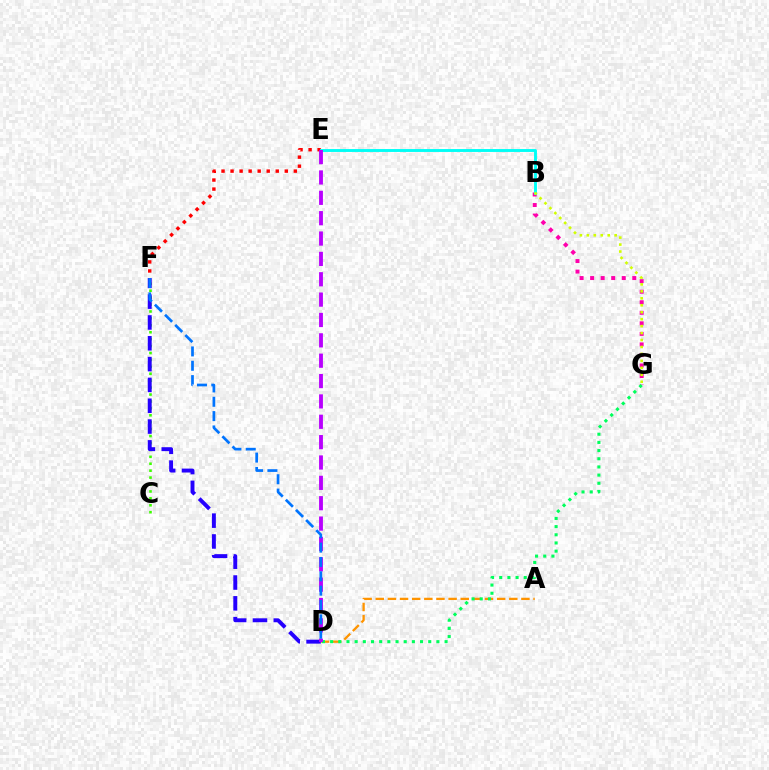{('E', 'F'): [{'color': '#ff0000', 'line_style': 'dotted', 'thickness': 2.46}], ('A', 'D'): [{'color': '#ff9400', 'line_style': 'dashed', 'thickness': 1.65}], ('B', 'G'): [{'color': '#ff00ac', 'line_style': 'dotted', 'thickness': 2.86}, {'color': '#d1ff00', 'line_style': 'dotted', 'thickness': 1.89}], ('C', 'F'): [{'color': '#3dff00', 'line_style': 'dotted', 'thickness': 1.88}], ('D', 'G'): [{'color': '#00ff5c', 'line_style': 'dotted', 'thickness': 2.22}], ('B', 'E'): [{'color': '#00fff6', 'line_style': 'solid', 'thickness': 2.09}], ('D', 'F'): [{'color': '#2500ff', 'line_style': 'dashed', 'thickness': 2.83}, {'color': '#0074ff', 'line_style': 'dashed', 'thickness': 1.95}], ('D', 'E'): [{'color': '#b900ff', 'line_style': 'dashed', 'thickness': 2.77}]}